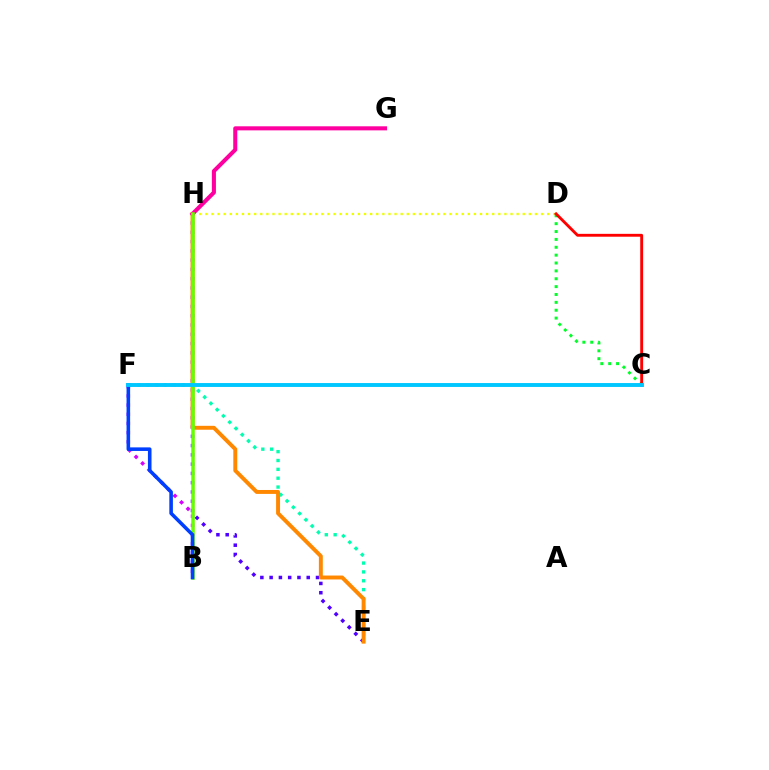{('D', 'H'): [{'color': '#eeff00', 'line_style': 'dotted', 'thickness': 1.66}], ('B', 'F'): [{'color': '#d600ff', 'line_style': 'dotted', 'thickness': 2.49}, {'color': '#003fff', 'line_style': 'solid', 'thickness': 2.58}], ('E', 'H'): [{'color': '#4f00ff', 'line_style': 'dotted', 'thickness': 2.52}, {'color': '#ff8800', 'line_style': 'solid', 'thickness': 2.83}], ('E', 'F'): [{'color': '#00ffaf', 'line_style': 'dotted', 'thickness': 2.41}], ('G', 'H'): [{'color': '#ff00a0', 'line_style': 'solid', 'thickness': 2.93}], ('B', 'H'): [{'color': '#66ff00', 'line_style': 'solid', 'thickness': 2.53}], ('C', 'D'): [{'color': '#00ff27', 'line_style': 'dotted', 'thickness': 2.14}, {'color': '#ff0000', 'line_style': 'solid', 'thickness': 2.07}], ('C', 'F'): [{'color': '#00c7ff', 'line_style': 'solid', 'thickness': 2.81}]}